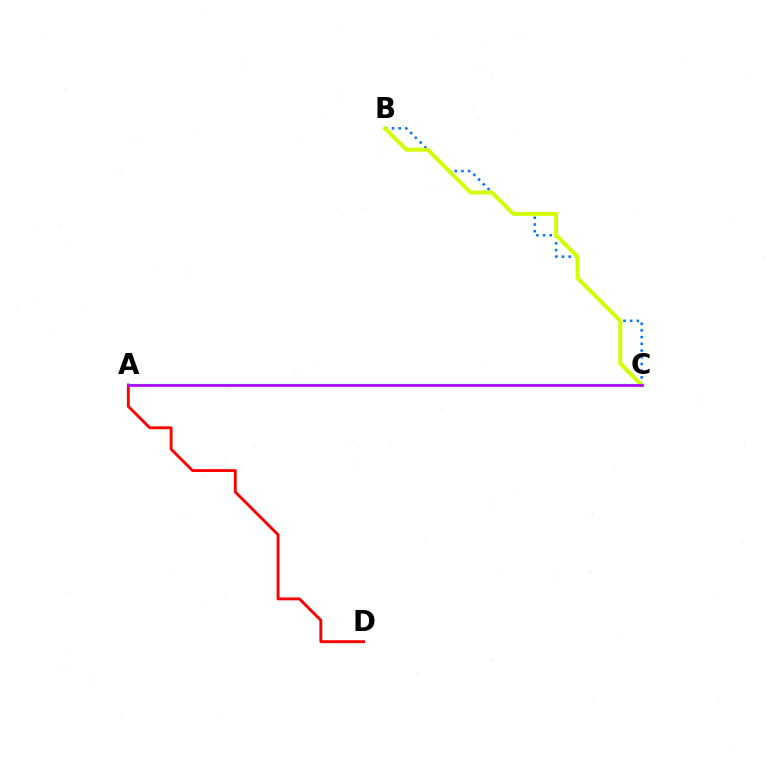{('B', 'C'): [{'color': '#0074ff', 'line_style': 'dotted', 'thickness': 1.82}, {'color': '#d1ff00', 'line_style': 'solid', 'thickness': 2.81}], ('A', 'D'): [{'color': '#ff0000', 'line_style': 'solid', 'thickness': 2.08}], ('A', 'C'): [{'color': '#00ff5c', 'line_style': 'solid', 'thickness': 1.57}, {'color': '#b900ff', 'line_style': 'solid', 'thickness': 1.93}]}